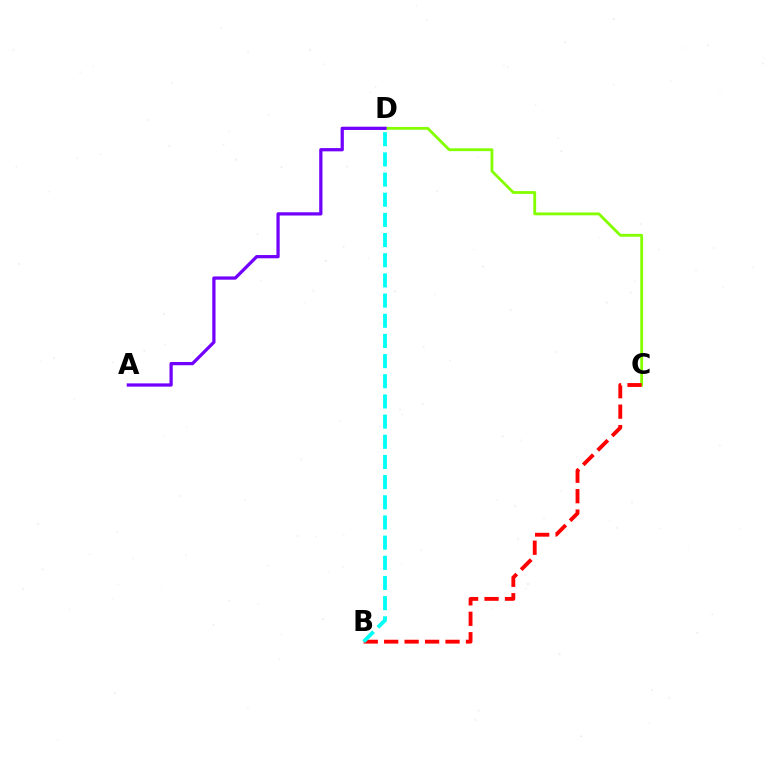{('C', 'D'): [{'color': '#84ff00', 'line_style': 'solid', 'thickness': 2.03}], ('B', 'C'): [{'color': '#ff0000', 'line_style': 'dashed', 'thickness': 2.78}], ('B', 'D'): [{'color': '#00fff6', 'line_style': 'dashed', 'thickness': 2.74}], ('A', 'D'): [{'color': '#7200ff', 'line_style': 'solid', 'thickness': 2.34}]}